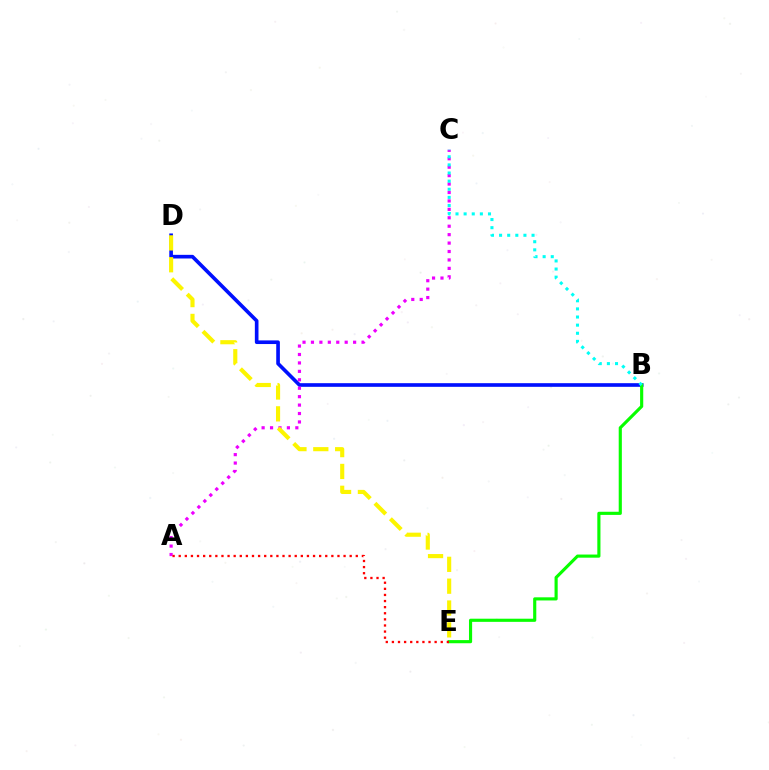{('B', 'D'): [{'color': '#0010ff', 'line_style': 'solid', 'thickness': 2.62}], ('A', 'C'): [{'color': '#ee00ff', 'line_style': 'dotted', 'thickness': 2.29}], ('B', 'E'): [{'color': '#08ff00', 'line_style': 'solid', 'thickness': 2.26}], ('D', 'E'): [{'color': '#fcf500', 'line_style': 'dashed', 'thickness': 2.97}], ('B', 'C'): [{'color': '#00fff6', 'line_style': 'dotted', 'thickness': 2.21}], ('A', 'E'): [{'color': '#ff0000', 'line_style': 'dotted', 'thickness': 1.66}]}